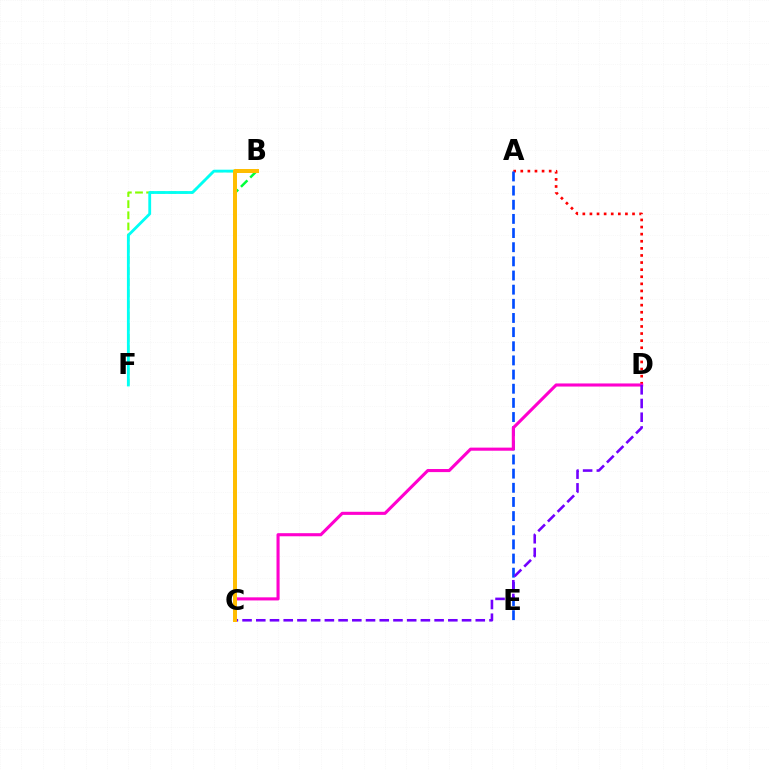{('B', 'F'): [{'color': '#84ff00', 'line_style': 'dashed', 'thickness': 1.51}, {'color': '#00fff6', 'line_style': 'solid', 'thickness': 2.03}], ('A', 'D'): [{'color': '#ff0000', 'line_style': 'dotted', 'thickness': 1.93}], ('A', 'E'): [{'color': '#004bff', 'line_style': 'dashed', 'thickness': 1.92}], ('B', 'C'): [{'color': '#00ff39', 'line_style': 'dashed', 'thickness': 1.78}, {'color': '#ffbd00', 'line_style': 'solid', 'thickness': 2.86}], ('C', 'D'): [{'color': '#ff00cf', 'line_style': 'solid', 'thickness': 2.23}, {'color': '#7200ff', 'line_style': 'dashed', 'thickness': 1.86}]}